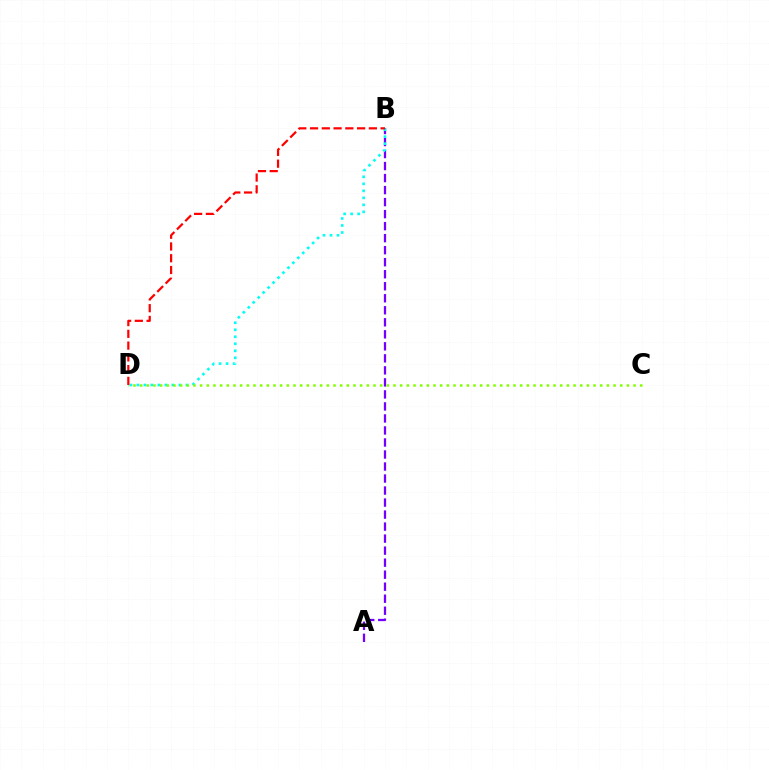{('A', 'B'): [{'color': '#7200ff', 'line_style': 'dashed', 'thickness': 1.63}], ('B', 'D'): [{'color': '#00fff6', 'line_style': 'dotted', 'thickness': 1.9}, {'color': '#ff0000', 'line_style': 'dashed', 'thickness': 1.6}], ('C', 'D'): [{'color': '#84ff00', 'line_style': 'dotted', 'thickness': 1.81}]}